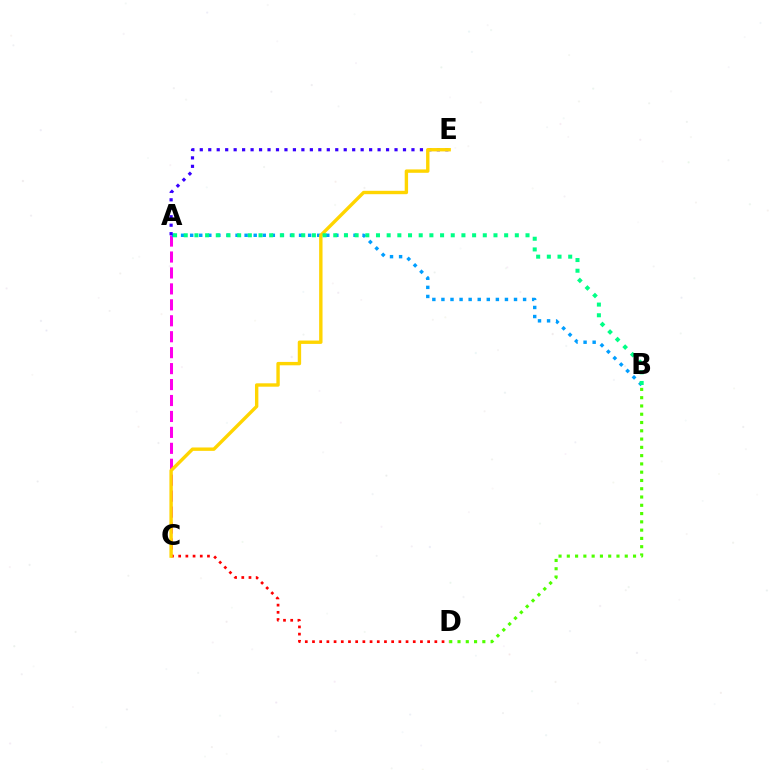{('A', 'C'): [{'color': '#ff00ed', 'line_style': 'dashed', 'thickness': 2.17}], ('C', 'D'): [{'color': '#ff0000', 'line_style': 'dotted', 'thickness': 1.96}], ('A', 'B'): [{'color': '#009eff', 'line_style': 'dotted', 'thickness': 2.47}, {'color': '#00ff86', 'line_style': 'dotted', 'thickness': 2.9}], ('A', 'E'): [{'color': '#3700ff', 'line_style': 'dotted', 'thickness': 2.3}], ('C', 'E'): [{'color': '#ffd500', 'line_style': 'solid', 'thickness': 2.44}], ('B', 'D'): [{'color': '#4fff00', 'line_style': 'dotted', 'thickness': 2.25}]}